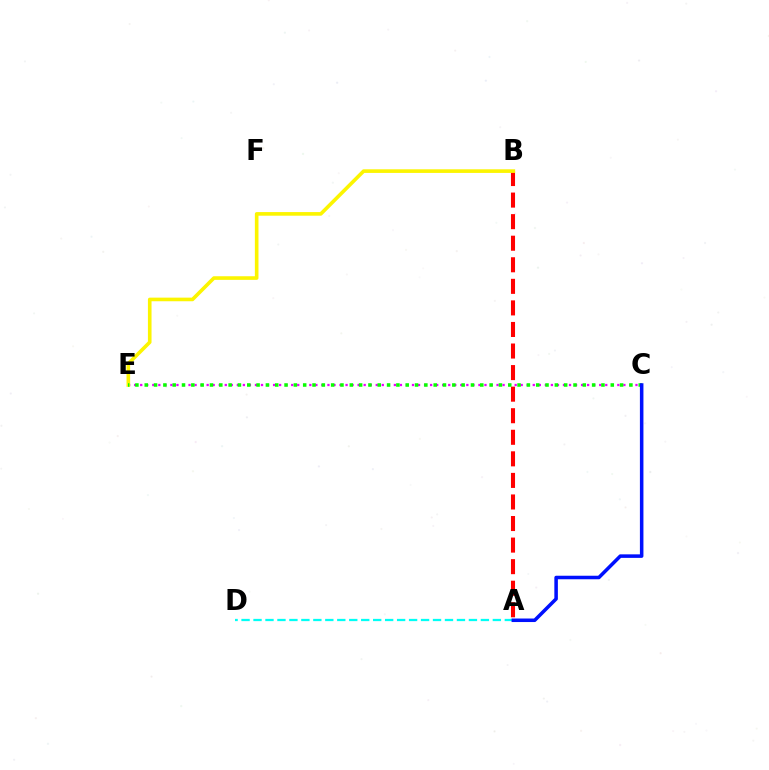{('A', 'D'): [{'color': '#00fff6', 'line_style': 'dashed', 'thickness': 1.63}], ('A', 'B'): [{'color': '#ff0000', 'line_style': 'dashed', 'thickness': 2.93}], ('C', 'E'): [{'color': '#ee00ff', 'line_style': 'dotted', 'thickness': 1.64}, {'color': '#08ff00', 'line_style': 'dotted', 'thickness': 2.53}], ('B', 'E'): [{'color': '#fcf500', 'line_style': 'solid', 'thickness': 2.61}], ('A', 'C'): [{'color': '#0010ff', 'line_style': 'solid', 'thickness': 2.54}]}